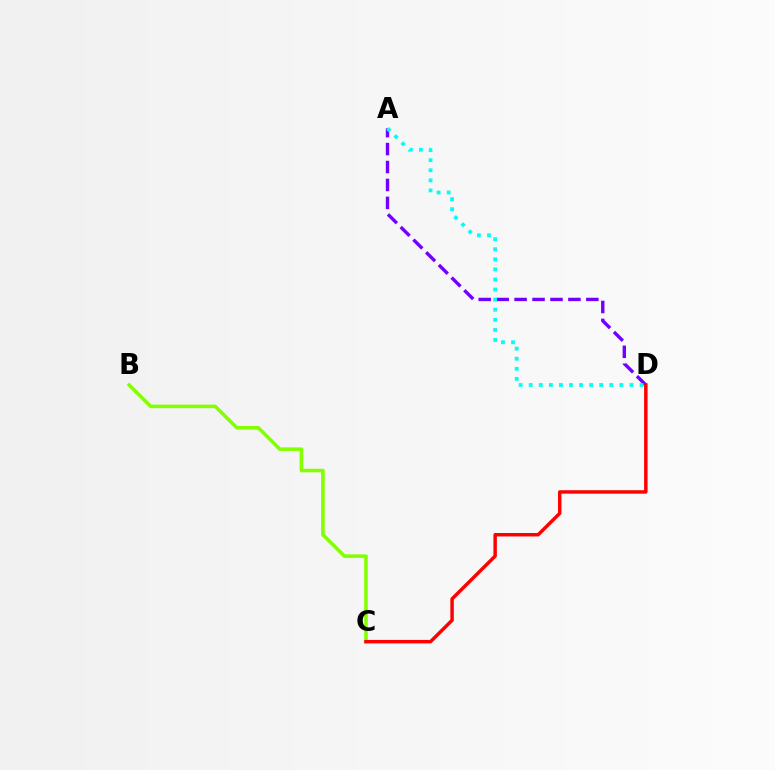{('B', 'C'): [{'color': '#84ff00', 'line_style': 'solid', 'thickness': 2.56}], ('A', 'D'): [{'color': '#7200ff', 'line_style': 'dashed', 'thickness': 2.44}, {'color': '#00fff6', 'line_style': 'dotted', 'thickness': 2.74}], ('C', 'D'): [{'color': '#ff0000', 'line_style': 'solid', 'thickness': 2.49}]}